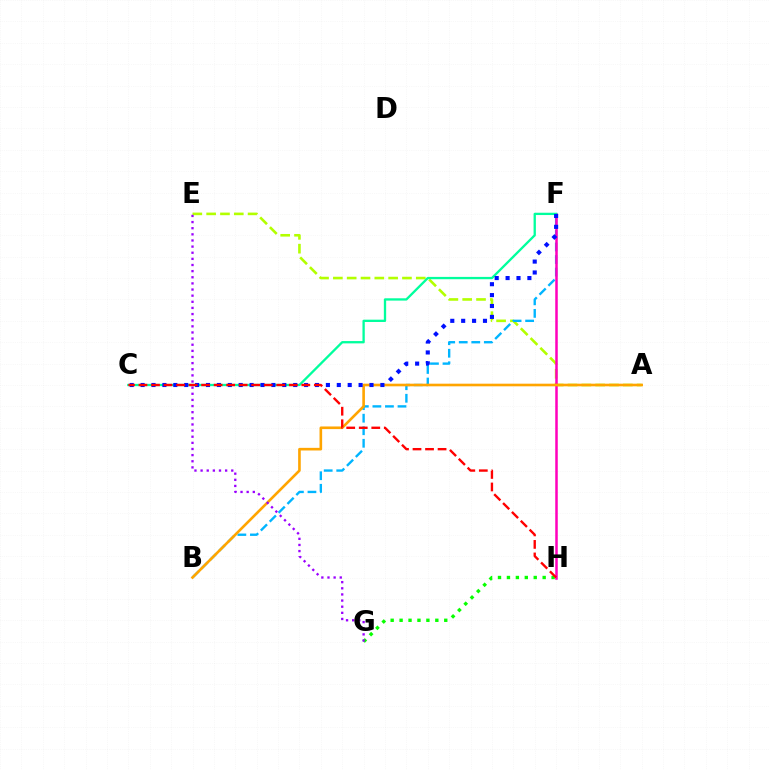{('A', 'E'): [{'color': '#b3ff00', 'line_style': 'dashed', 'thickness': 1.88}], ('B', 'F'): [{'color': '#00b5ff', 'line_style': 'dashed', 'thickness': 1.7}], ('G', 'H'): [{'color': '#08ff00', 'line_style': 'dotted', 'thickness': 2.43}], ('F', 'H'): [{'color': '#ff00bd', 'line_style': 'solid', 'thickness': 1.81}], ('A', 'B'): [{'color': '#ffa500', 'line_style': 'solid', 'thickness': 1.89}], ('C', 'F'): [{'color': '#00ff9d', 'line_style': 'solid', 'thickness': 1.66}, {'color': '#0010ff', 'line_style': 'dotted', 'thickness': 2.96}], ('E', 'G'): [{'color': '#9b00ff', 'line_style': 'dotted', 'thickness': 1.67}], ('C', 'H'): [{'color': '#ff0000', 'line_style': 'dashed', 'thickness': 1.7}]}